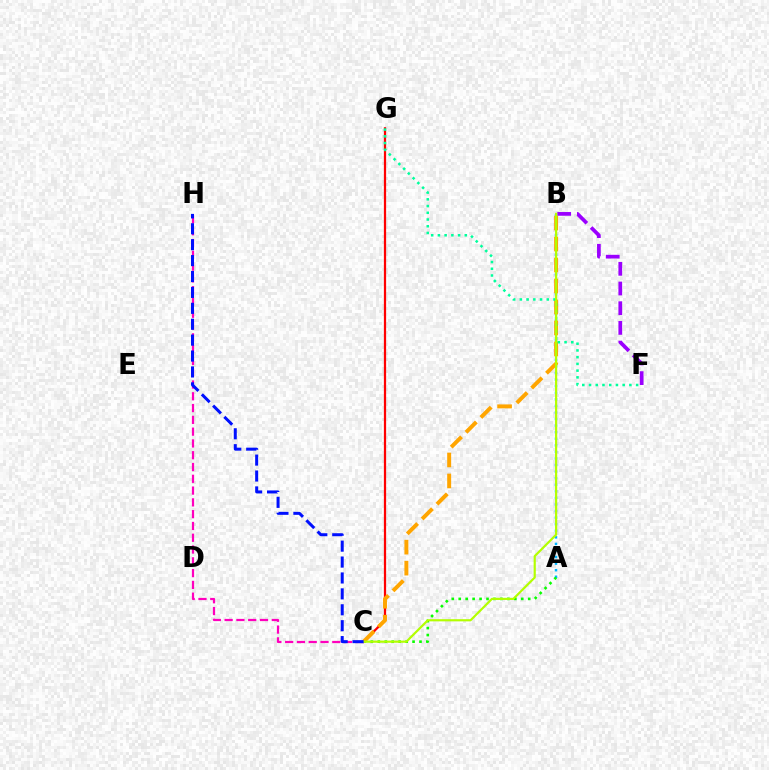{('C', 'G'): [{'color': '#ff0000', 'line_style': 'solid', 'thickness': 1.61}], ('A', 'B'): [{'color': '#00b5ff', 'line_style': 'dotted', 'thickness': 1.79}], ('A', 'C'): [{'color': '#08ff00', 'line_style': 'dotted', 'thickness': 1.89}], ('C', 'H'): [{'color': '#ff00bd', 'line_style': 'dashed', 'thickness': 1.6}, {'color': '#0010ff', 'line_style': 'dashed', 'thickness': 2.16}], ('B', 'C'): [{'color': '#ffa500', 'line_style': 'dashed', 'thickness': 2.85}, {'color': '#b3ff00', 'line_style': 'solid', 'thickness': 1.57}], ('B', 'F'): [{'color': '#9b00ff', 'line_style': 'dashed', 'thickness': 2.68}], ('F', 'G'): [{'color': '#00ff9d', 'line_style': 'dotted', 'thickness': 1.83}]}